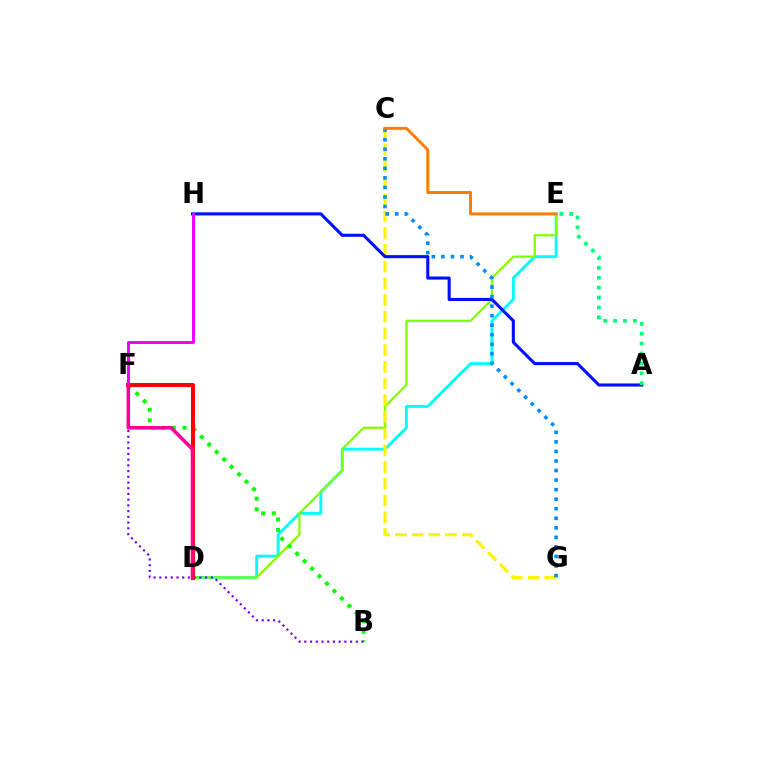{('D', 'E'): [{'color': '#00fff6', 'line_style': 'solid', 'thickness': 2.07}, {'color': '#84ff00', 'line_style': 'solid', 'thickness': 1.64}], ('C', 'G'): [{'color': '#fcf500', 'line_style': 'dashed', 'thickness': 2.27}, {'color': '#008cff', 'line_style': 'dotted', 'thickness': 2.59}], ('A', 'H'): [{'color': '#0010ff', 'line_style': 'solid', 'thickness': 2.22}], ('F', 'H'): [{'color': '#ee00ff', 'line_style': 'solid', 'thickness': 2.11}], ('B', 'F'): [{'color': '#08ff00', 'line_style': 'dotted', 'thickness': 2.87}, {'color': '#7200ff', 'line_style': 'dotted', 'thickness': 1.55}], ('D', 'F'): [{'color': '#ff0000', 'line_style': 'solid', 'thickness': 2.9}, {'color': '#ff0094', 'line_style': 'solid', 'thickness': 2.54}], ('A', 'E'): [{'color': '#00ff74', 'line_style': 'dotted', 'thickness': 2.68}], ('C', 'E'): [{'color': '#ff7c00', 'line_style': 'solid', 'thickness': 2.13}]}